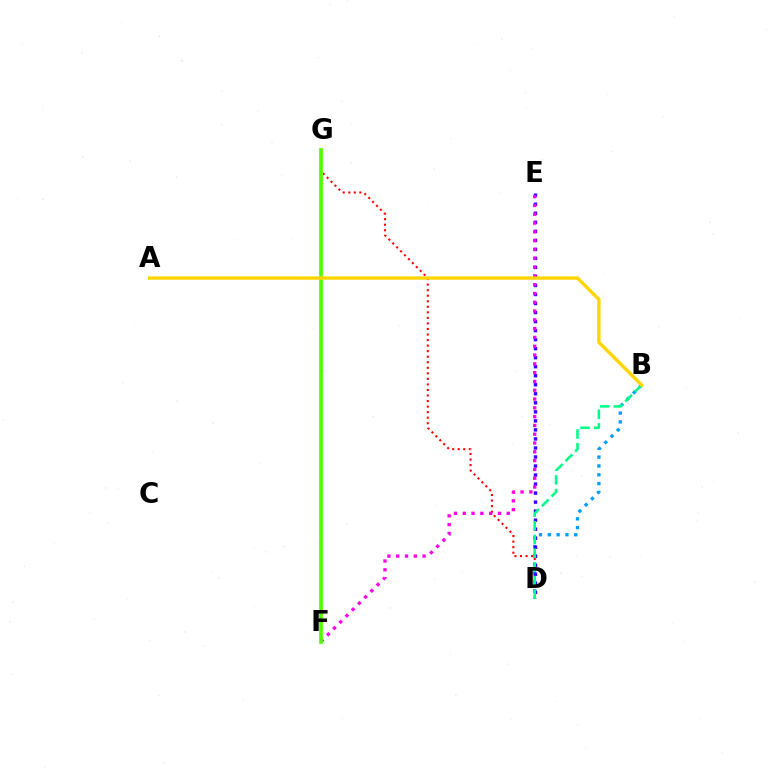{('D', 'G'): [{'color': '#ff0000', 'line_style': 'dotted', 'thickness': 1.51}], ('B', 'D'): [{'color': '#009eff', 'line_style': 'dotted', 'thickness': 2.4}, {'color': '#00ff86', 'line_style': 'dashed', 'thickness': 1.86}], ('D', 'E'): [{'color': '#3700ff', 'line_style': 'dotted', 'thickness': 2.45}], ('E', 'F'): [{'color': '#ff00ed', 'line_style': 'dotted', 'thickness': 2.39}], ('F', 'G'): [{'color': '#4fff00', 'line_style': 'solid', 'thickness': 2.66}], ('A', 'B'): [{'color': '#ffd500', 'line_style': 'solid', 'thickness': 2.43}]}